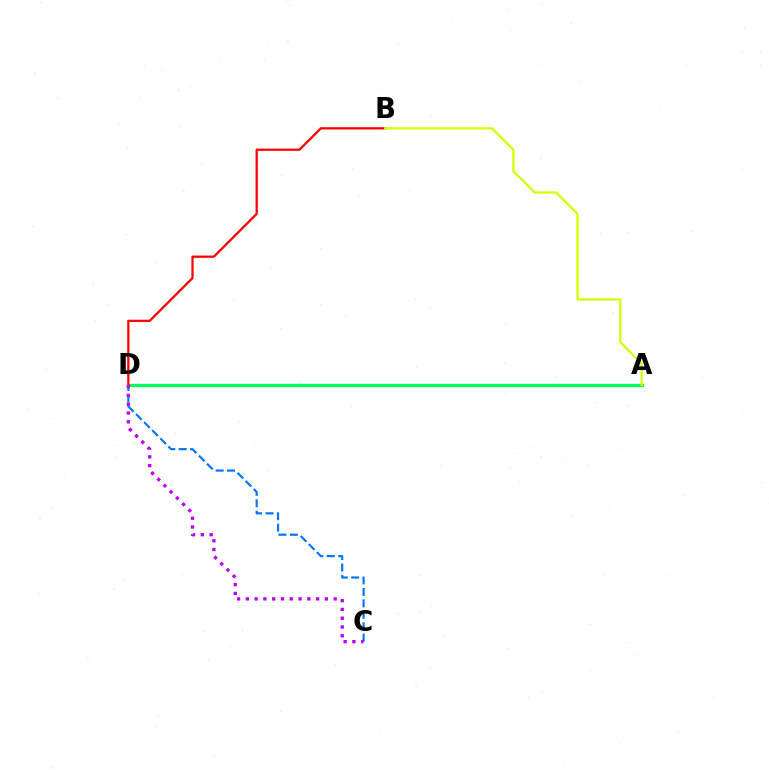{('A', 'D'): [{'color': '#00ff5c', 'line_style': 'solid', 'thickness': 2.4}], ('B', 'D'): [{'color': '#ff0000', 'line_style': 'solid', 'thickness': 1.63}], ('C', 'D'): [{'color': '#0074ff', 'line_style': 'dashed', 'thickness': 1.55}, {'color': '#b900ff', 'line_style': 'dotted', 'thickness': 2.39}], ('A', 'B'): [{'color': '#d1ff00', 'line_style': 'solid', 'thickness': 1.63}]}